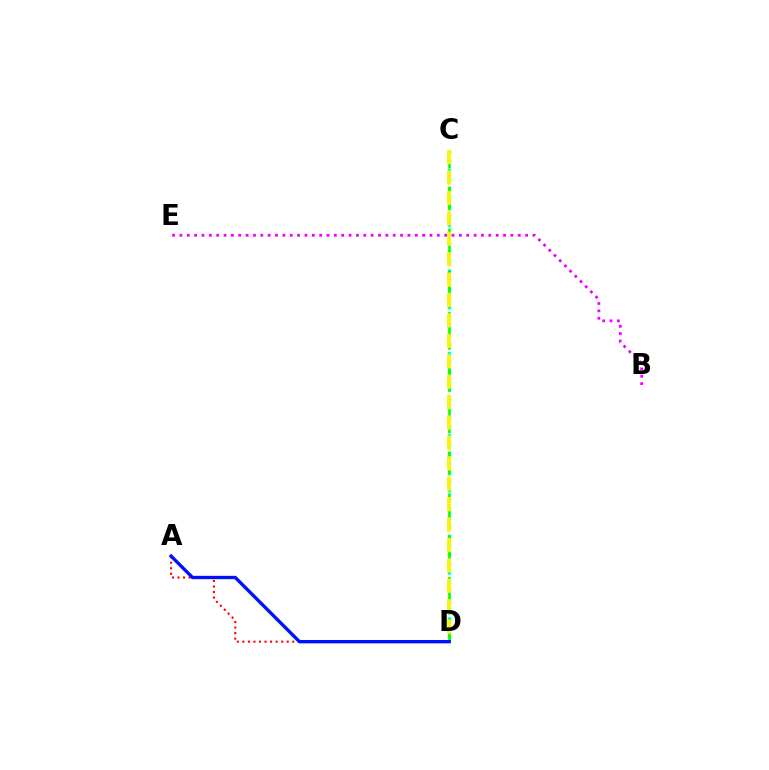{('C', 'D'): [{'color': '#00fff6', 'line_style': 'dotted', 'thickness': 2.49}, {'color': '#08ff00', 'line_style': 'dashed', 'thickness': 1.89}, {'color': '#fcf500', 'line_style': 'dashed', 'thickness': 2.77}], ('B', 'E'): [{'color': '#ee00ff', 'line_style': 'dotted', 'thickness': 2.0}], ('A', 'D'): [{'color': '#ff0000', 'line_style': 'dotted', 'thickness': 1.51}, {'color': '#0010ff', 'line_style': 'solid', 'thickness': 2.4}]}